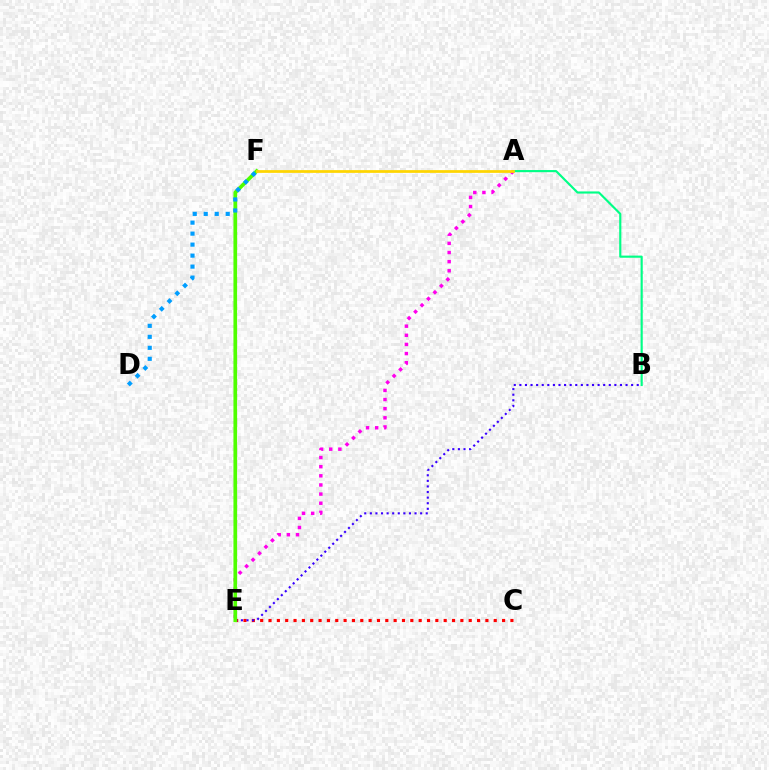{('C', 'E'): [{'color': '#ff0000', 'line_style': 'dotted', 'thickness': 2.27}], ('B', 'E'): [{'color': '#3700ff', 'line_style': 'dotted', 'thickness': 1.52}], ('A', 'E'): [{'color': '#ff00ed', 'line_style': 'dotted', 'thickness': 2.48}], ('A', 'B'): [{'color': '#00ff86', 'line_style': 'solid', 'thickness': 1.55}], ('E', 'F'): [{'color': '#4fff00', 'line_style': 'solid', 'thickness': 2.65}], ('D', 'F'): [{'color': '#009eff', 'line_style': 'dotted', 'thickness': 2.99}], ('A', 'F'): [{'color': '#ffd500', 'line_style': 'solid', 'thickness': 1.98}]}